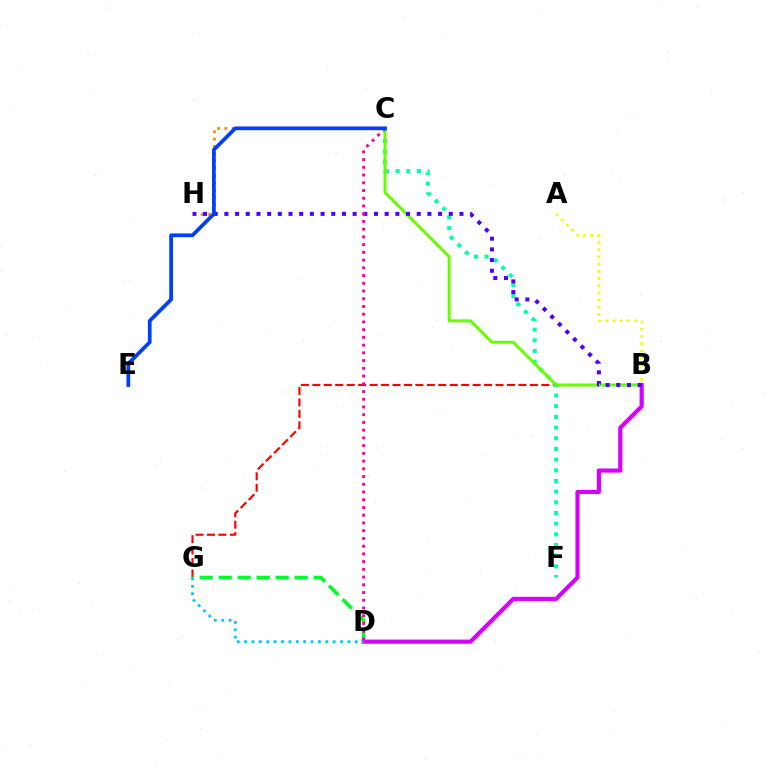{('B', 'G'): [{'color': '#ff0000', 'line_style': 'dashed', 'thickness': 1.56}], ('D', 'G'): [{'color': '#00ff27', 'line_style': 'dashed', 'thickness': 2.58}, {'color': '#00c7ff', 'line_style': 'dotted', 'thickness': 2.01}], ('C', 'H'): [{'color': '#ff8800', 'line_style': 'dotted', 'thickness': 1.99}], ('C', 'F'): [{'color': '#00ffaf', 'line_style': 'dotted', 'thickness': 2.9}], ('B', 'C'): [{'color': '#66ff00', 'line_style': 'solid', 'thickness': 2.14}], ('B', 'D'): [{'color': '#d600ff', 'line_style': 'solid', 'thickness': 2.99}], ('B', 'H'): [{'color': '#4f00ff', 'line_style': 'dotted', 'thickness': 2.9}], ('C', 'D'): [{'color': '#ff00a0', 'line_style': 'dotted', 'thickness': 2.1}], ('A', 'B'): [{'color': '#eeff00', 'line_style': 'dotted', 'thickness': 1.95}], ('C', 'E'): [{'color': '#003fff', 'line_style': 'solid', 'thickness': 2.7}]}